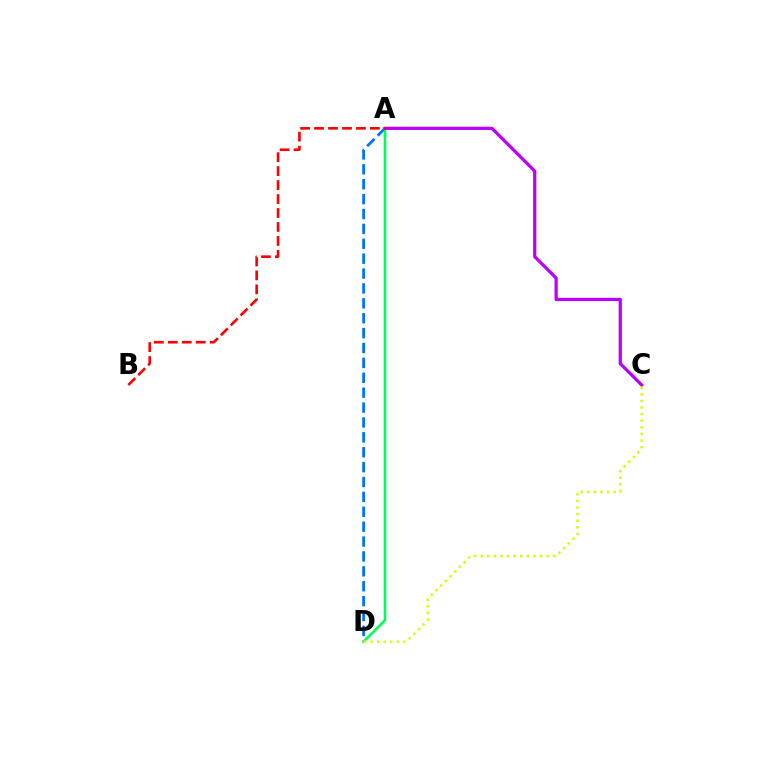{('A', 'D'): [{'color': '#0074ff', 'line_style': 'dashed', 'thickness': 2.02}, {'color': '#00ff5c', 'line_style': 'solid', 'thickness': 1.9}], ('A', 'C'): [{'color': '#b900ff', 'line_style': 'solid', 'thickness': 2.33}], ('C', 'D'): [{'color': '#d1ff00', 'line_style': 'dotted', 'thickness': 1.79}], ('A', 'B'): [{'color': '#ff0000', 'line_style': 'dashed', 'thickness': 1.9}]}